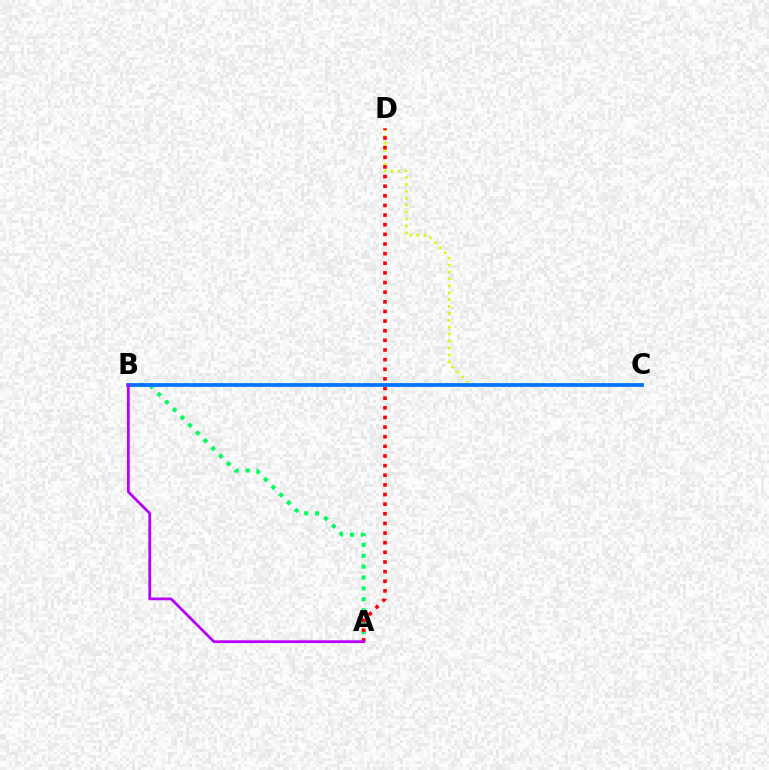{('A', 'B'): [{'color': '#00ff5c', 'line_style': 'dotted', 'thickness': 2.96}, {'color': '#b900ff', 'line_style': 'solid', 'thickness': 1.99}], ('C', 'D'): [{'color': '#d1ff00', 'line_style': 'dotted', 'thickness': 1.88}], ('A', 'D'): [{'color': '#ff0000', 'line_style': 'dotted', 'thickness': 2.62}], ('B', 'C'): [{'color': '#0074ff', 'line_style': 'solid', 'thickness': 2.7}]}